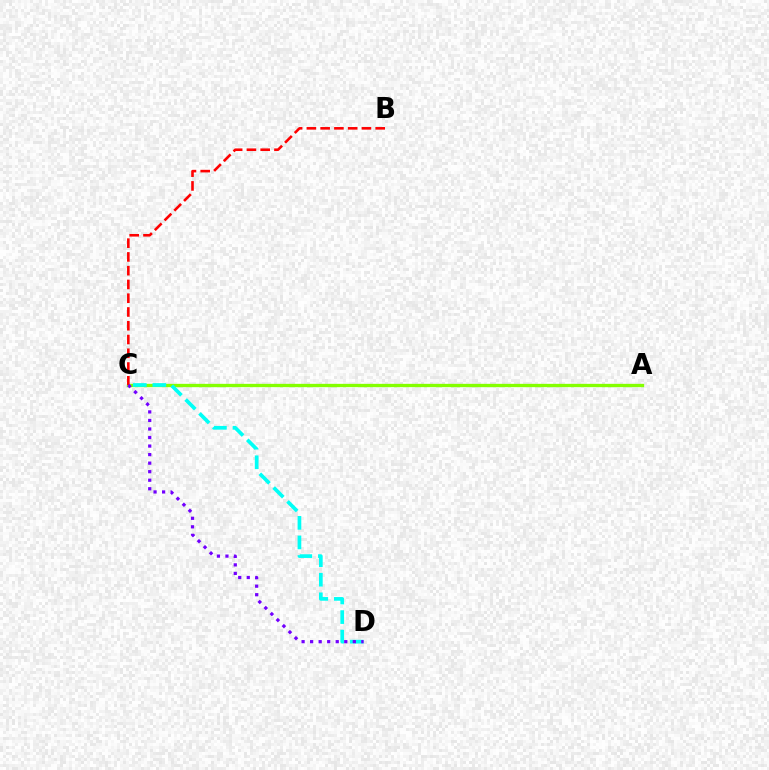{('A', 'C'): [{'color': '#84ff00', 'line_style': 'solid', 'thickness': 2.39}], ('B', 'C'): [{'color': '#ff0000', 'line_style': 'dashed', 'thickness': 1.87}], ('C', 'D'): [{'color': '#00fff6', 'line_style': 'dashed', 'thickness': 2.66}, {'color': '#7200ff', 'line_style': 'dotted', 'thickness': 2.32}]}